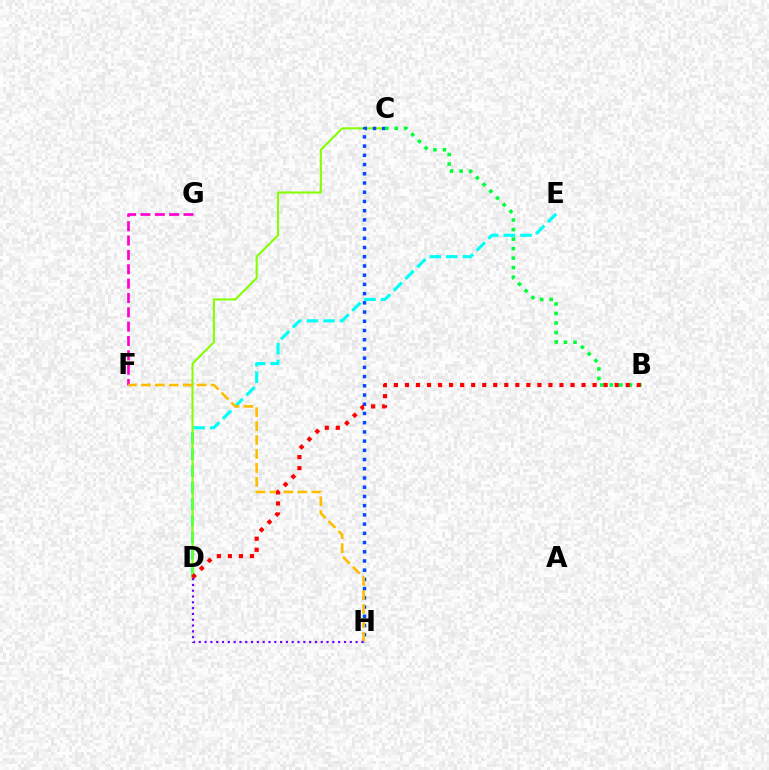{('D', 'E'): [{'color': '#00fff6', 'line_style': 'dashed', 'thickness': 2.26}], ('F', 'G'): [{'color': '#ff00cf', 'line_style': 'dashed', 'thickness': 1.95}], ('C', 'D'): [{'color': '#84ff00', 'line_style': 'solid', 'thickness': 1.5}], ('C', 'H'): [{'color': '#004bff', 'line_style': 'dotted', 'thickness': 2.5}], ('B', 'C'): [{'color': '#00ff39', 'line_style': 'dotted', 'thickness': 2.59}], ('F', 'H'): [{'color': '#ffbd00', 'line_style': 'dashed', 'thickness': 1.89}], ('D', 'H'): [{'color': '#7200ff', 'line_style': 'dotted', 'thickness': 1.58}], ('B', 'D'): [{'color': '#ff0000', 'line_style': 'dotted', 'thickness': 3.0}]}